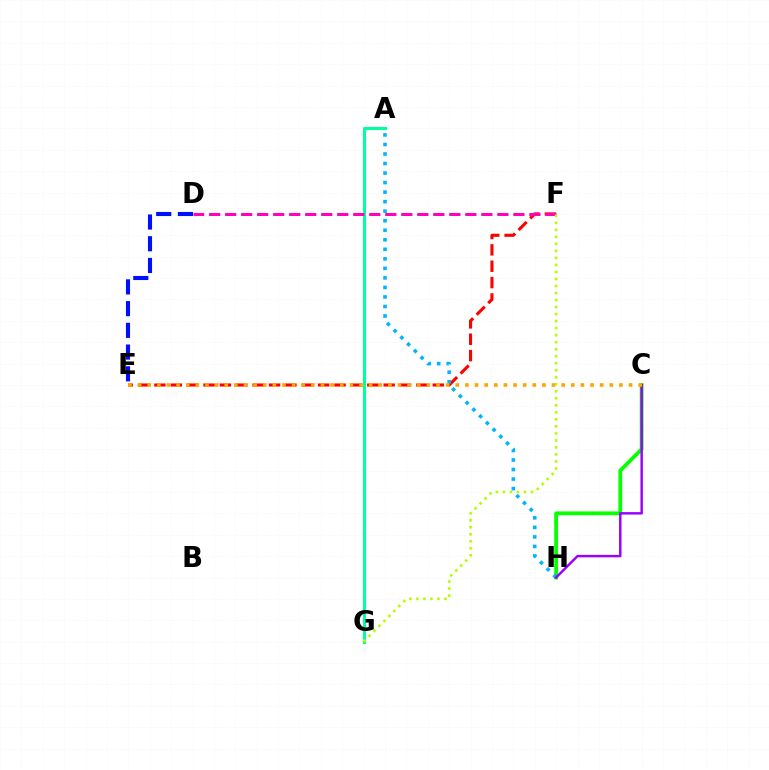{('E', 'F'): [{'color': '#ff0000', 'line_style': 'dashed', 'thickness': 2.22}], ('A', 'G'): [{'color': '#00ff9d', 'line_style': 'solid', 'thickness': 2.21}], ('C', 'H'): [{'color': '#08ff00', 'line_style': 'solid', 'thickness': 2.74}, {'color': '#9b00ff', 'line_style': 'solid', 'thickness': 1.77}], ('D', 'F'): [{'color': '#ff00bd', 'line_style': 'dashed', 'thickness': 2.18}], ('A', 'H'): [{'color': '#00b5ff', 'line_style': 'dotted', 'thickness': 2.59}], ('C', 'E'): [{'color': '#ffa500', 'line_style': 'dotted', 'thickness': 2.62}], ('F', 'G'): [{'color': '#b3ff00', 'line_style': 'dotted', 'thickness': 1.91}], ('D', 'E'): [{'color': '#0010ff', 'line_style': 'dashed', 'thickness': 2.95}]}